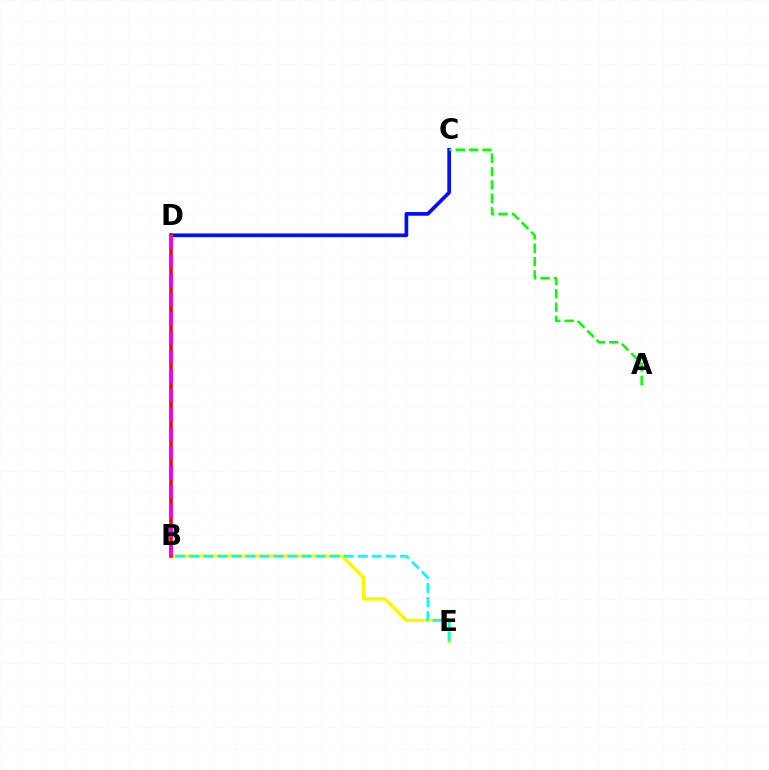{('B', 'E'): [{'color': '#fcf500', 'line_style': 'solid', 'thickness': 2.39}, {'color': '#00fff6', 'line_style': 'dashed', 'thickness': 1.91}], ('C', 'D'): [{'color': '#0010ff', 'line_style': 'solid', 'thickness': 2.66}], ('B', 'D'): [{'color': '#ff0000', 'line_style': 'solid', 'thickness': 2.53}, {'color': '#ee00ff', 'line_style': 'dashed', 'thickness': 2.61}], ('A', 'C'): [{'color': '#08ff00', 'line_style': 'dashed', 'thickness': 1.82}]}